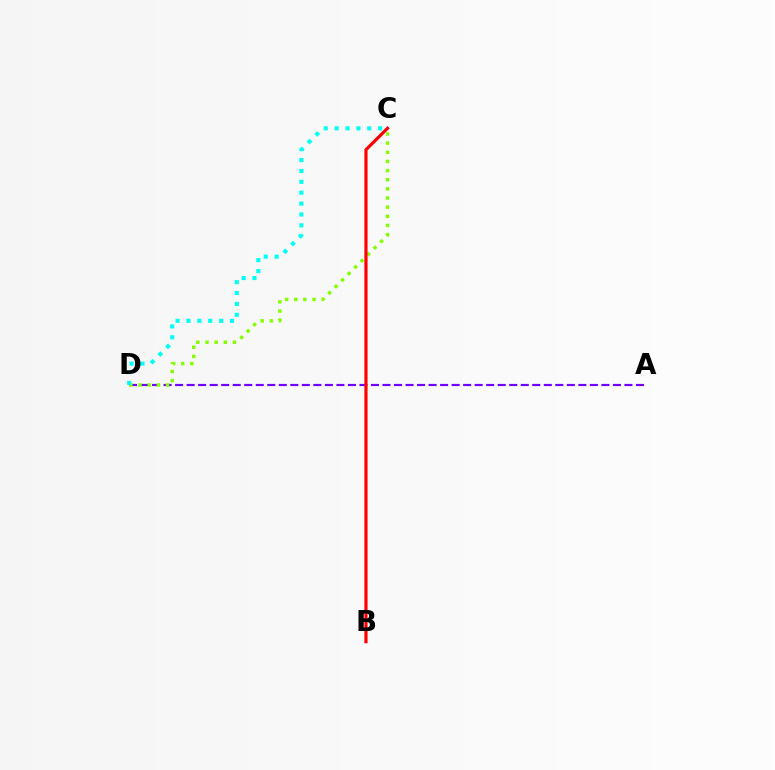{('A', 'D'): [{'color': '#7200ff', 'line_style': 'dashed', 'thickness': 1.57}], ('C', 'D'): [{'color': '#84ff00', 'line_style': 'dotted', 'thickness': 2.49}, {'color': '#00fff6', 'line_style': 'dotted', 'thickness': 2.96}], ('B', 'C'): [{'color': '#ff0000', 'line_style': 'solid', 'thickness': 2.29}]}